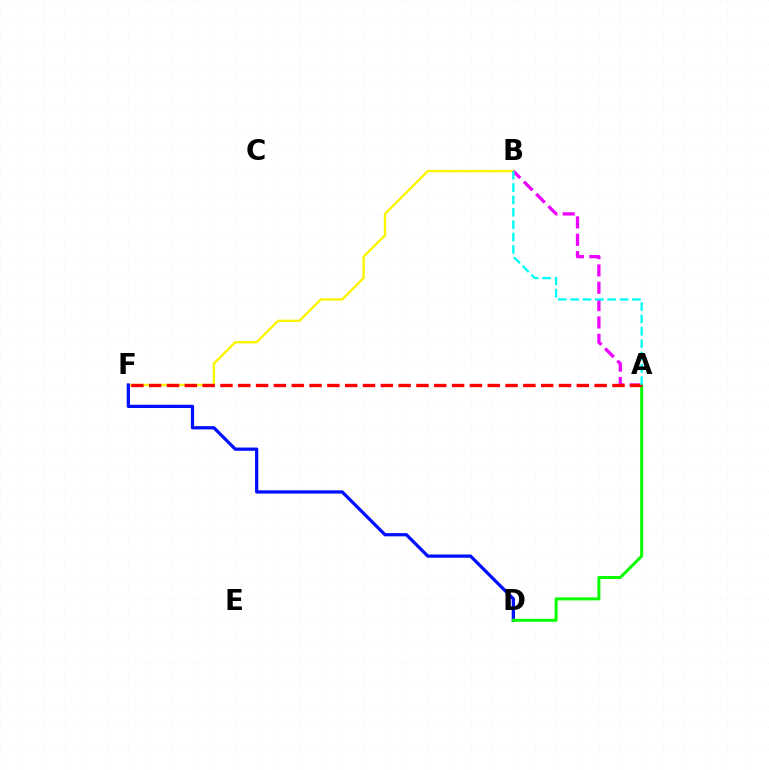{('B', 'F'): [{'color': '#fcf500', 'line_style': 'solid', 'thickness': 1.72}], ('D', 'F'): [{'color': '#0010ff', 'line_style': 'solid', 'thickness': 2.34}], ('A', 'B'): [{'color': '#ee00ff', 'line_style': 'dashed', 'thickness': 2.36}, {'color': '#00fff6', 'line_style': 'dashed', 'thickness': 1.68}], ('A', 'D'): [{'color': '#08ff00', 'line_style': 'solid', 'thickness': 2.16}], ('A', 'F'): [{'color': '#ff0000', 'line_style': 'dashed', 'thickness': 2.42}]}